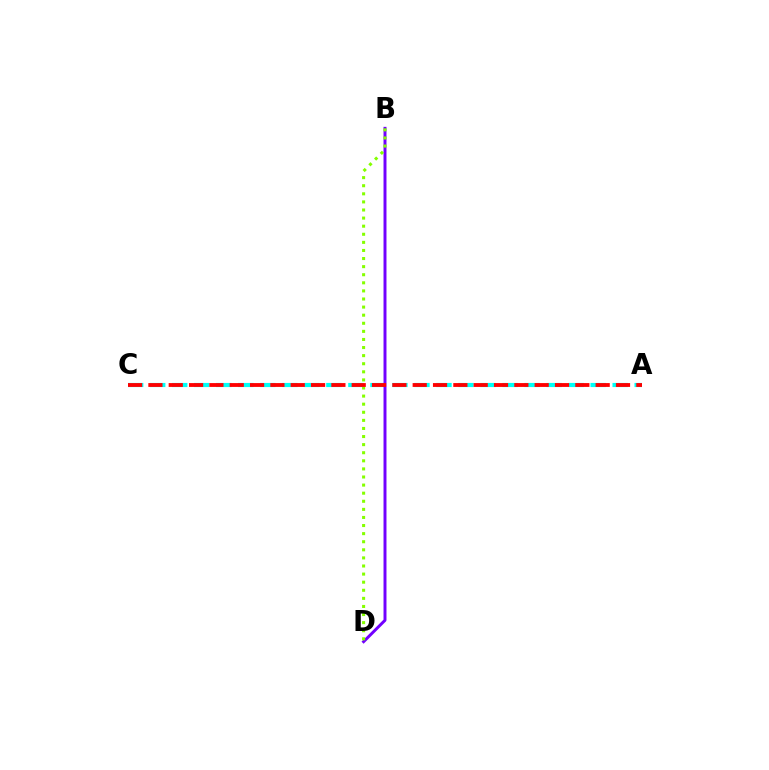{('A', 'C'): [{'color': '#00fff6', 'line_style': 'dashed', 'thickness': 2.99}, {'color': '#ff0000', 'line_style': 'dashed', 'thickness': 2.76}], ('B', 'D'): [{'color': '#7200ff', 'line_style': 'solid', 'thickness': 2.13}, {'color': '#84ff00', 'line_style': 'dotted', 'thickness': 2.2}]}